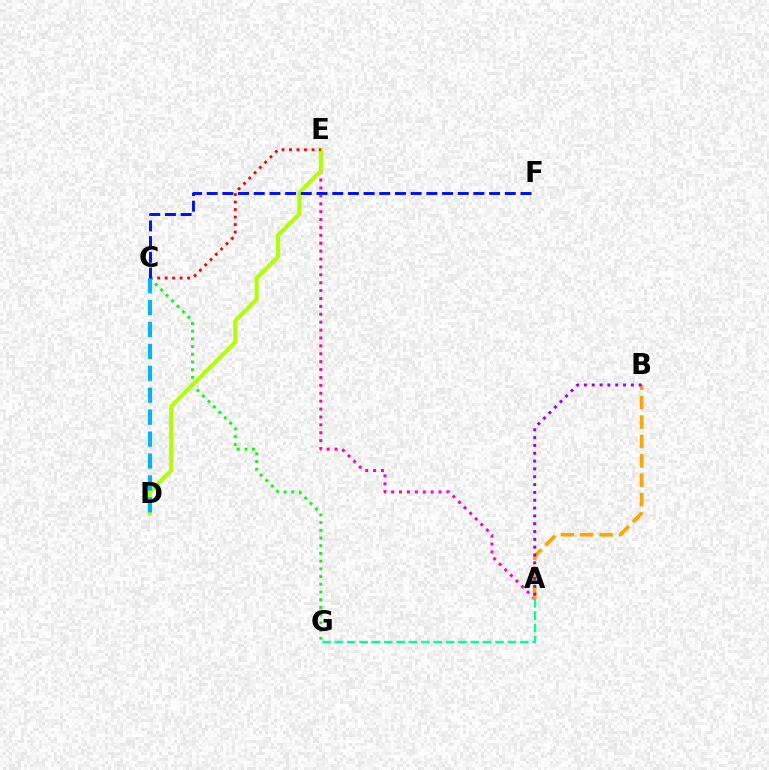{('A', 'E'): [{'color': '#ff00bd', 'line_style': 'dotted', 'thickness': 2.15}], ('A', 'G'): [{'color': '#00ff9d', 'line_style': 'dashed', 'thickness': 1.68}], ('C', 'G'): [{'color': '#08ff00', 'line_style': 'dotted', 'thickness': 2.09}], ('A', 'B'): [{'color': '#ffa500', 'line_style': 'dashed', 'thickness': 2.63}, {'color': '#9b00ff', 'line_style': 'dotted', 'thickness': 2.13}], ('D', 'E'): [{'color': '#b3ff00', 'line_style': 'solid', 'thickness': 2.94}], ('C', 'E'): [{'color': '#ff0000', 'line_style': 'dotted', 'thickness': 2.04}], ('C', 'D'): [{'color': '#00b5ff', 'line_style': 'dashed', 'thickness': 2.98}], ('C', 'F'): [{'color': '#0010ff', 'line_style': 'dashed', 'thickness': 2.13}]}